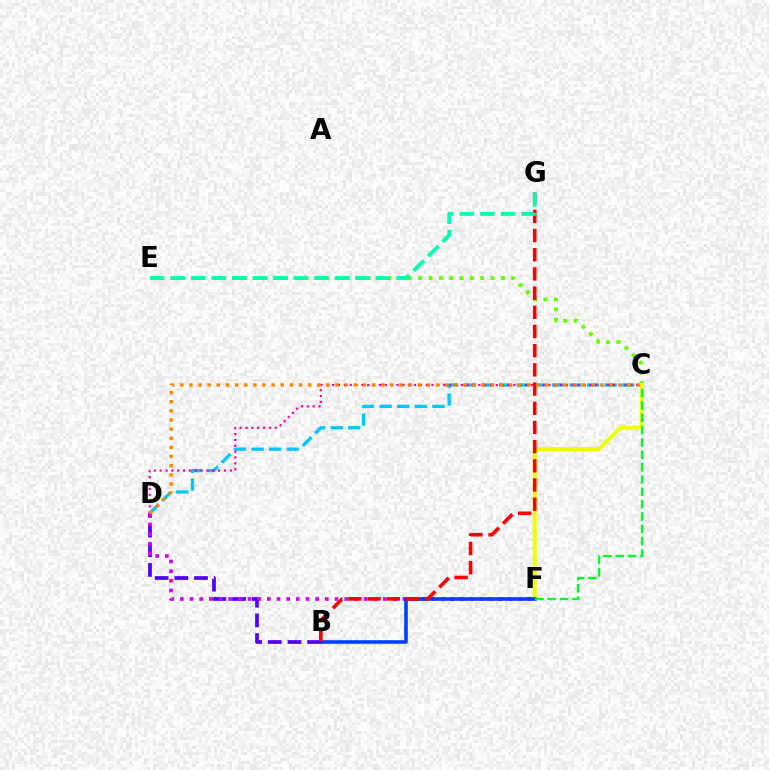{('B', 'D'): [{'color': '#4f00ff', 'line_style': 'dashed', 'thickness': 2.67}], ('C', 'D'): [{'color': '#00c7ff', 'line_style': 'dashed', 'thickness': 2.39}, {'color': '#ff00a0', 'line_style': 'dotted', 'thickness': 1.59}, {'color': '#ff8800', 'line_style': 'dotted', 'thickness': 2.48}], ('C', 'E'): [{'color': '#66ff00', 'line_style': 'dotted', 'thickness': 2.8}], ('C', 'F'): [{'color': '#eeff00', 'line_style': 'solid', 'thickness': 2.85}, {'color': '#00ff27', 'line_style': 'dashed', 'thickness': 1.68}], ('D', 'F'): [{'color': '#d600ff', 'line_style': 'dotted', 'thickness': 2.63}], ('B', 'F'): [{'color': '#003fff', 'line_style': 'solid', 'thickness': 2.59}], ('B', 'G'): [{'color': '#ff0000', 'line_style': 'dashed', 'thickness': 2.61}], ('E', 'G'): [{'color': '#00ffaf', 'line_style': 'dashed', 'thickness': 2.79}]}